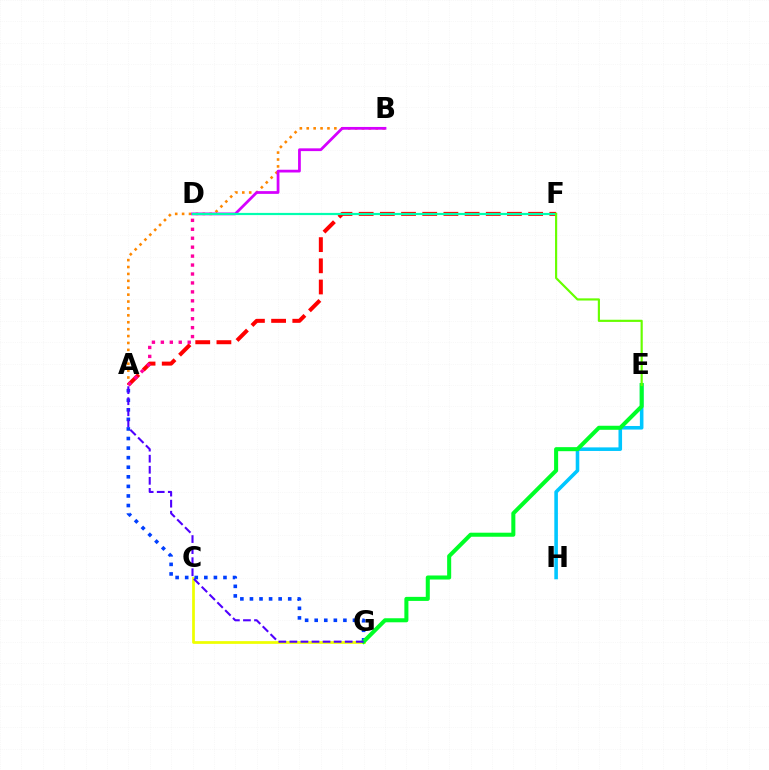{('A', 'B'): [{'color': '#ff8800', 'line_style': 'dotted', 'thickness': 1.88}], ('E', 'H'): [{'color': '#00c7ff', 'line_style': 'solid', 'thickness': 2.58}], ('B', 'D'): [{'color': '#d600ff', 'line_style': 'solid', 'thickness': 1.98}], ('C', 'G'): [{'color': '#eeff00', 'line_style': 'solid', 'thickness': 1.97}], ('A', 'G'): [{'color': '#003fff', 'line_style': 'dotted', 'thickness': 2.6}, {'color': '#4f00ff', 'line_style': 'dashed', 'thickness': 1.5}], ('E', 'G'): [{'color': '#00ff27', 'line_style': 'solid', 'thickness': 2.91}], ('A', 'F'): [{'color': '#ff0000', 'line_style': 'dashed', 'thickness': 2.88}], ('D', 'F'): [{'color': '#00ffaf', 'line_style': 'solid', 'thickness': 1.58}], ('A', 'D'): [{'color': '#ff00a0', 'line_style': 'dotted', 'thickness': 2.43}], ('E', 'F'): [{'color': '#66ff00', 'line_style': 'solid', 'thickness': 1.56}]}